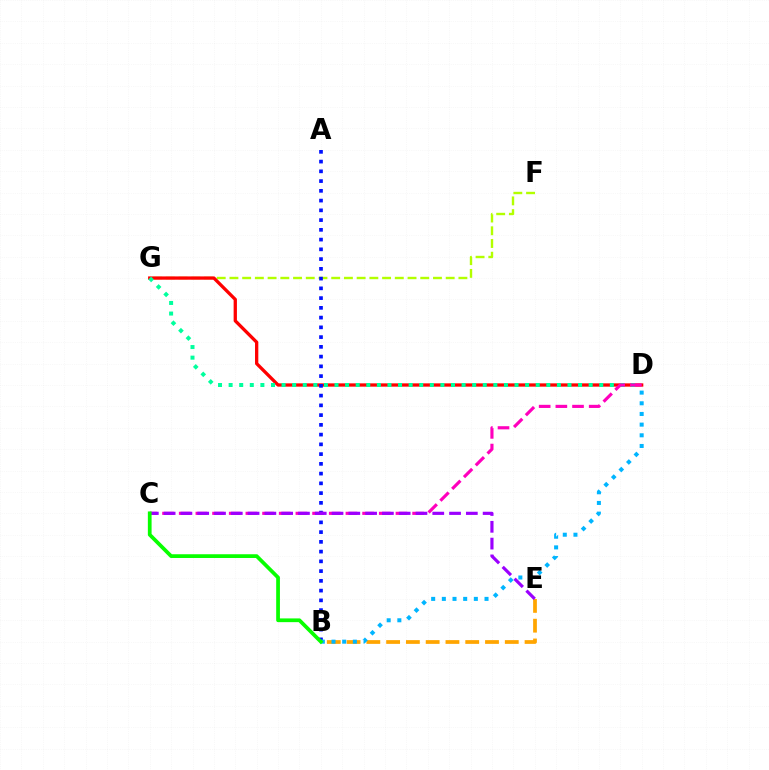{('F', 'G'): [{'color': '#b3ff00', 'line_style': 'dashed', 'thickness': 1.73}], ('D', 'G'): [{'color': '#ff0000', 'line_style': 'solid', 'thickness': 2.37}, {'color': '#00ff9d', 'line_style': 'dotted', 'thickness': 2.88}], ('B', 'E'): [{'color': '#ffa500', 'line_style': 'dashed', 'thickness': 2.69}], ('A', 'B'): [{'color': '#0010ff', 'line_style': 'dotted', 'thickness': 2.65}], ('C', 'D'): [{'color': '#ff00bd', 'line_style': 'dashed', 'thickness': 2.26}], ('C', 'E'): [{'color': '#9b00ff', 'line_style': 'dashed', 'thickness': 2.28}], ('B', 'D'): [{'color': '#00b5ff', 'line_style': 'dotted', 'thickness': 2.9}], ('B', 'C'): [{'color': '#08ff00', 'line_style': 'solid', 'thickness': 2.69}]}